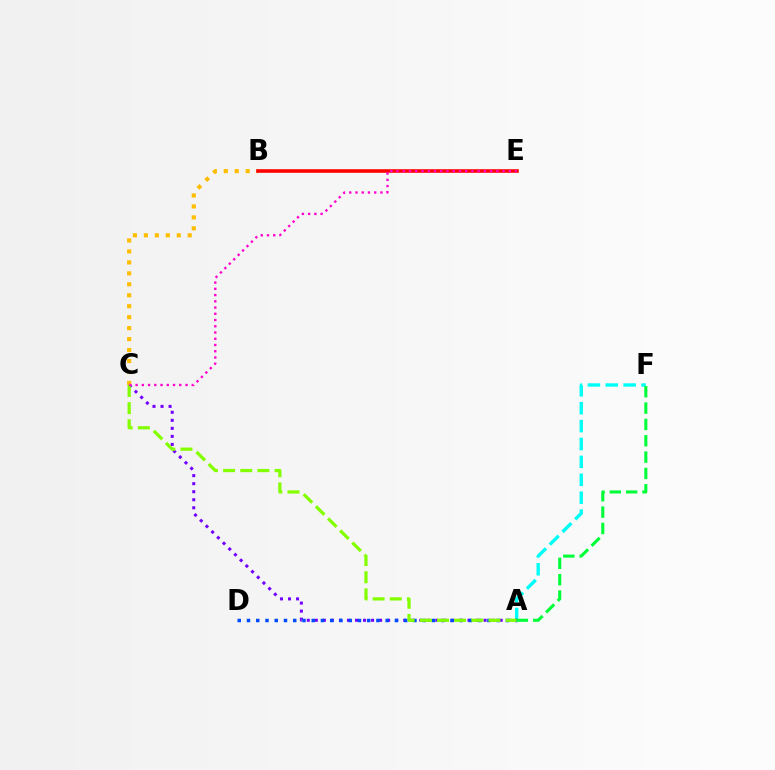{('A', 'F'): [{'color': '#00fff6', 'line_style': 'dashed', 'thickness': 2.43}, {'color': '#00ff39', 'line_style': 'dashed', 'thickness': 2.22}], ('A', 'C'): [{'color': '#7200ff', 'line_style': 'dotted', 'thickness': 2.18}, {'color': '#84ff00', 'line_style': 'dashed', 'thickness': 2.33}], ('B', 'C'): [{'color': '#ffbd00', 'line_style': 'dotted', 'thickness': 2.98}], ('A', 'D'): [{'color': '#004bff', 'line_style': 'dotted', 'thickness': 2.51}], ('B', 'E'): [{'color': '#ff0000', 'line_style': 'solid', 'thickness': 2.58}], ('C', 'E'): [{'color': '#ff00cf', 'line_style': 'dotted', 'thickness': 1.7}]}